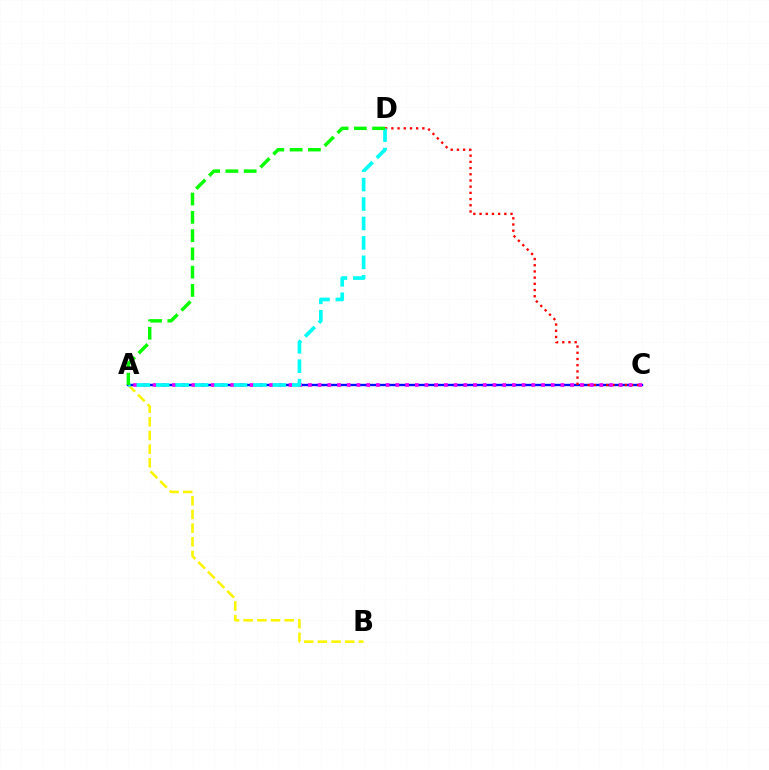{('A', 'B'): [{'color': '#fcf500', 'line_style': 'dashed', 'thickness': 1.85}], ('A', 'C'): [{'color': '#0010ff', 'line_style': 'solid', 'thickness': 1.71}, {'color': '#ee00ff', 'line_style': 'dotted', 'thickness': 2.64}], ('C', 'D'): [{'color': '#ff0000', 'line_style': 'dotted', 'thickness': 1.68}], ('A', 'D'): [{'color': '#00fff6', 'line_style': 'dashed', 'thickness': 2.64}, {'color': '#08ff00', 'line_style': 'dashed', 'thickness': 2.48}]}